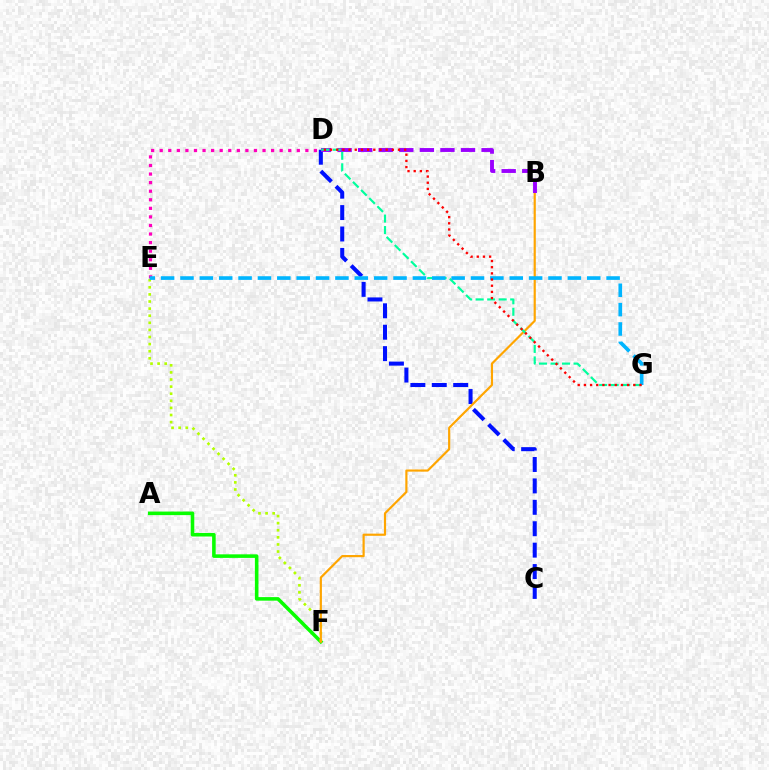{('A', 'F'): [{'color': '#08ff00', 'line_style': 'solid', 'thickness': 2.56}], ('D', 'E'): [{'color': '#ff00bd', 'line_style': 'dotted', 'thickness': 2.33}], ('C', 'D'): [{'color': '#0010ff', 'line_style': 'dashed', 'thickness': 2.91}], ('E', 'F'): [{'color': '#b3ff00', 'line_style': 'dotted', 'thickness': 1.93}], ('B', 'F'): [{'color': '#ffa500', 'line_style': 'solid', 'thickness': 1.57}], ('B', 'D'): [{'color': '#9b00ff', 'line_style': 'dashed', 'thickness': 2.79}], ('D', 'G'): [{'color': '#00ff9d', 'line_style': 'dashed', 'thickness': 1.56}, {'color': '#ff0000', 'line_style': 'dotted', 'thickness': 1.68}], ('E', 'G'): [{'color': '#00b5ff', 'line_style': 'dashed', 'thickness': 2.63}]}